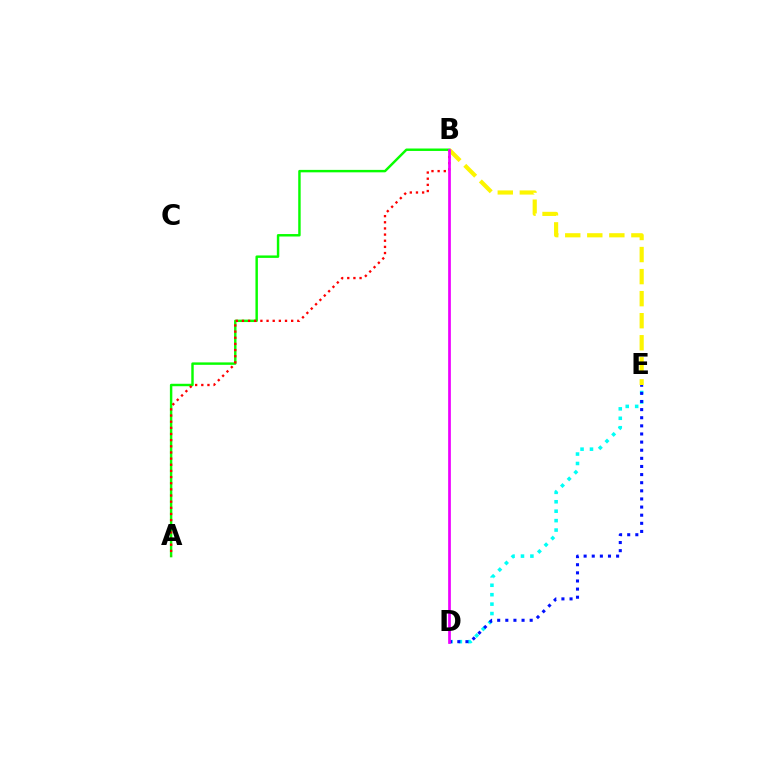{('A', 'B'): [{'color': '#08ff00', 'line_style': 'solid', 'thickness': 1.76}, {'color': '#ff0000', 'line_style': 'dotted', 'thickness': 1.67}], ('D', 'E'): [{'color': '#00fff6', 'line_style': 'dotted', 'thickness': 2.56}, {'color': '#0010ff', 'line_style': 'dotted', 'thickness': 2.21}], ('B', 'E'): [{'color': '#fcf500', 'line_style': 'dashed', 'thickness': 3.0}], ('B', 'D'): [{'color': '#ee00ff', 'line_style': 'solid', 'thickness': 1.96}]}